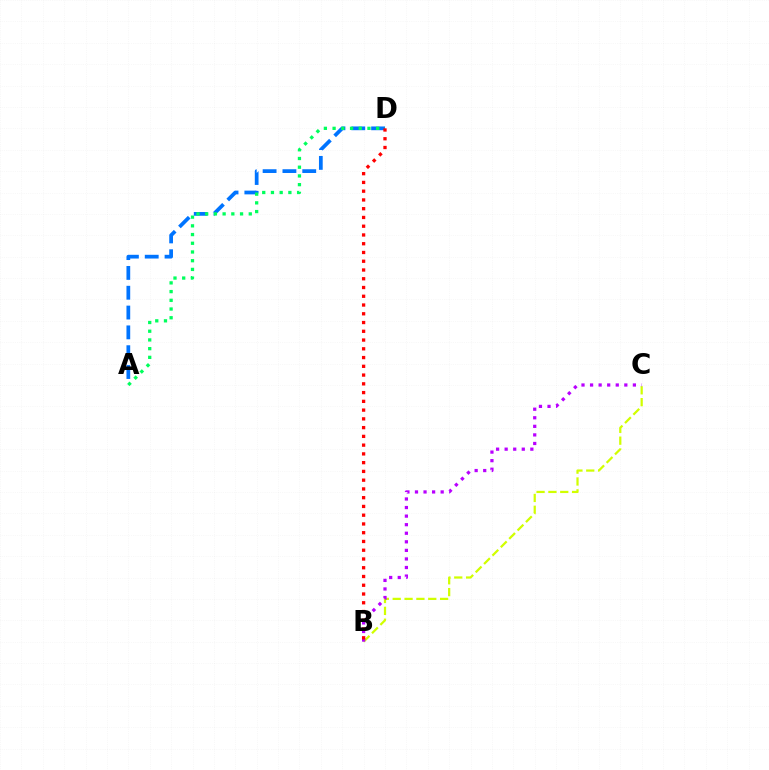{('A', 'D'): [{'color': '#0074ff', 'line_style': 'dashed', 'thickness': 2.69}, {'color': '#00ff5c', 'line_style': 'dotted', 'thickness': 2.37}], ('B', 'C'): [{'color': '#d1ff00', 'line_style': 'dashed', 'thickness': 1.61}, {'color': '#b900ff', 'line_style': 'dotted', 'thickness': 2.33}], ('B', 'D'): [{'color': '#ff0000', 'line_style': 'dotted', 'thickness': 2.38}]}